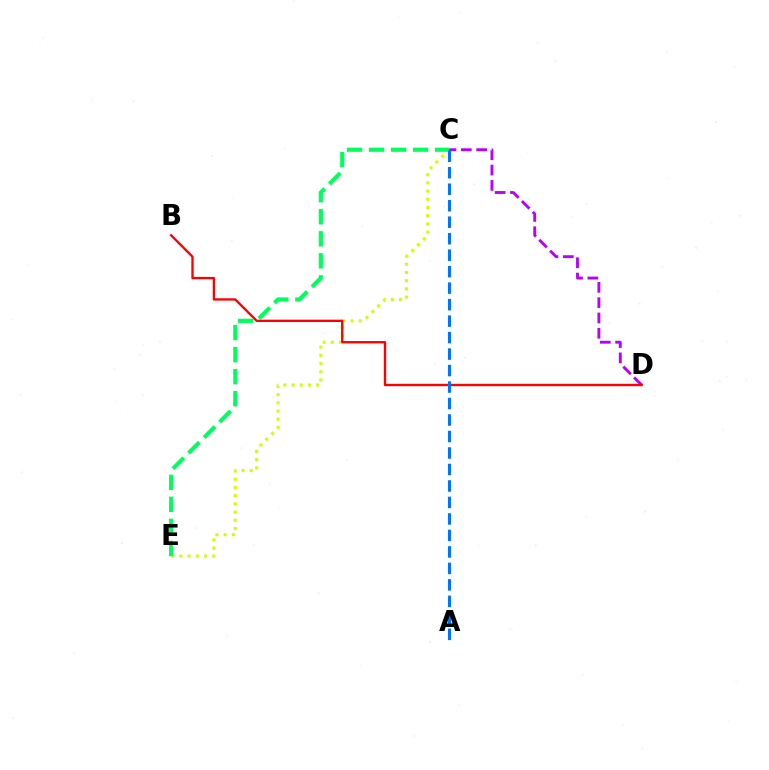{('C', 'E'): [{'color': '#d1ff00', 'line_style': 'dotted', 'thickness': 2.23}, {'color': '#00ff5c', 'line_style': 'dashed', 'thickness': 2.99}], ('C', 'D'): [{'color': '#b900ff', 'line_style': 'dashed', 'thickness': 2.08}], ('B', 'D'): [{'color': '#ff0000', 'line_style': 'solid', 'thickness': 1.69}], ('A', 'C'): [{'color': '#0074ff', 'line_style': 'dashed', 'thickness': 2.24}]}